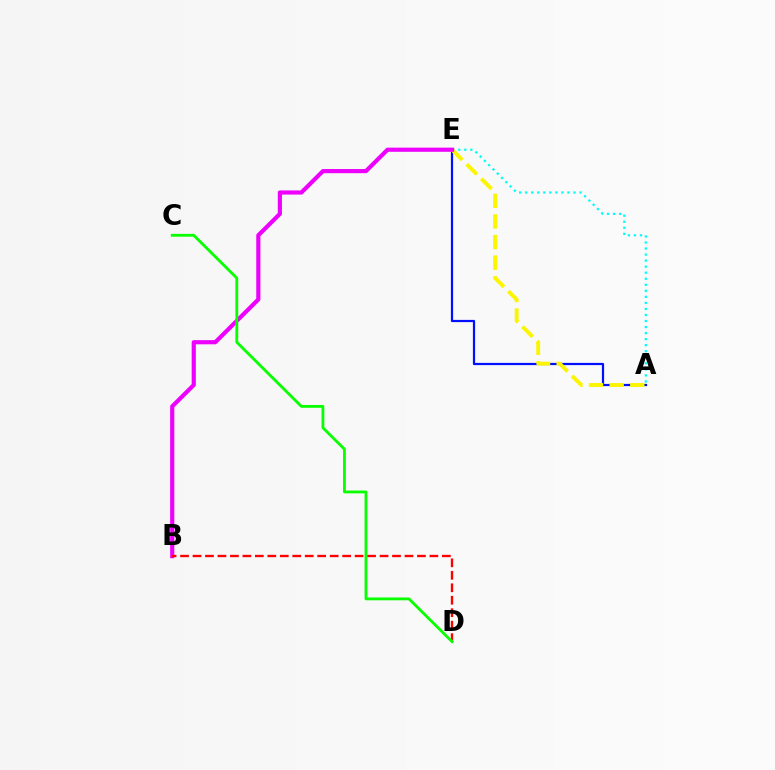{('A', 'E'): [{'color': '#0010ff', 'line_style': 'solid', 'thickness': 1.6}, {'color': '#00fff6', 'line_style': 'dotted', 'thickness': 1.64}, {'color': '#fcf500', 'line_style': 'dashed', 'thickness': 2.8}], ('B', 'E'): [{'color': '#ee00ff', 'line_style': 'solid', 'thickness': 2.99}], ('B', 'D'): [{'color': '#ff0000', 'line_style': 'dashed', 'thickness': 1.69}], ('C', 'D'): [{'color': '#08ff00', 'line_style': 'solid', 'thickness': 2.01}]}